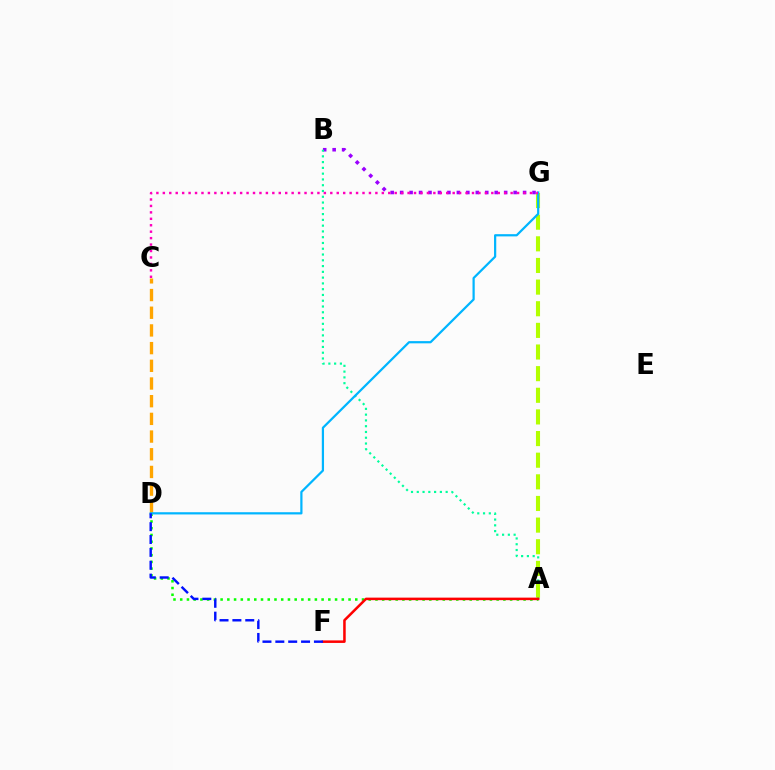{('B', 'G'): [{'color': '#9b00ff', 'line_style': 'dotted', 'thickness': 2.57}], ('A', 'D'): [{'color': '#08ff00', 'line_style': 'dotted', 'thickness': 1.83}], ('A', 'B'): [{'color': '#00ff9d', 'line_style': 'dotted', 'thickness': 1.57}], ('A', 'G'): [{'color': '#b3ff00', 'line_style': 'dashed', 'thickness': 2.94}], ('C', 'D'): [{'color': '#ffa500', 'line_style': 'dashed', 'thickness': 2.4}], ('A', 'F'): [{'color': '#ff0000', 'line_style': 'solid', 'thickness': 1.82}], ('D', 'G'): [{'color': '#00b5ff', 'line_style': 'solid', 'thickness': 1.6}], ('D', 'F'): [{'color': '#0010ff', 'line_style': 'dashed', 'thickness': 1.75}], ('C', 'G'): [{'color': '#ff00bd', 'line_style': 'dotted', 'thickness': 1.75}]}